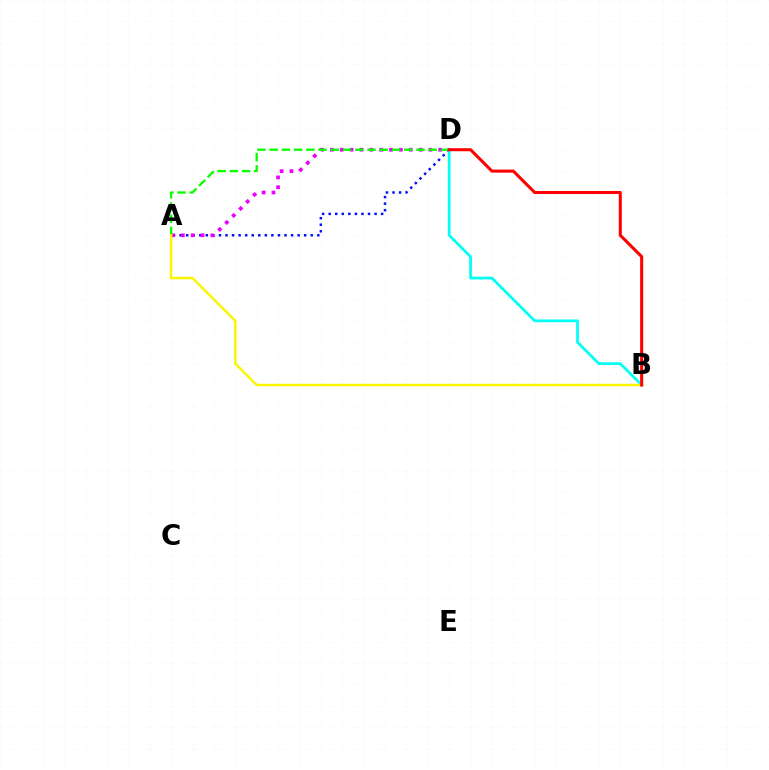{('A', 'D'): [{'color': '#0010ff', 'line_style': 'dotted', 'thickness': 1.78}, {'color': '#ee00ff', 'line_style': 'dotted', 'thickness': 2.68}, {'color': '#08ff00', 'line_style': 'dashed', 'thickness': 1.66}], ('B', 'D'): [{'color': '#00fff6', 'line_style': 'solid', 'thickness': 1.97}, {'color': '#ff0000', 'line_style': 'solid', 'thickness': 2.19}], ('A', 'B'): [{'color': '#fcf500', 'line_style': 'solid', 'thickness': 1.75}]}